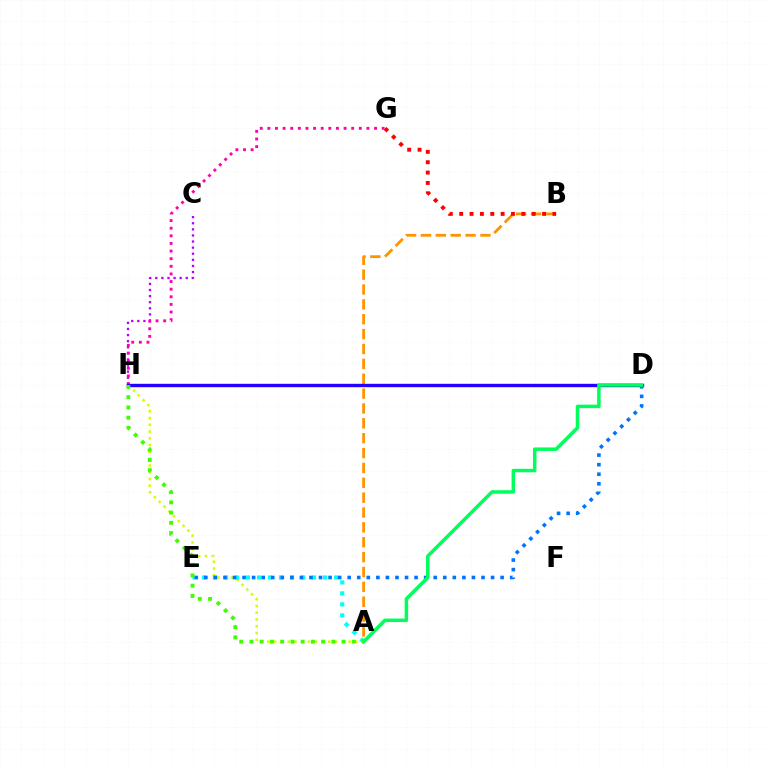{('A', 'H'): [{'color': '#d1ff00', 'line_style': 'dotted', 'thickness': 1.84}, {'color': '#3dff00', 'line_style': 'dotted', 'thickness': 2.78}], ('A', 'B'): [{'color': '#ff9400', 'line_style': 'dashed', 'thickness': 2.02}], ('B', 'G'): [{'color': '#ff0000', 'line_style': 'dotted', 'thickness': 2.82}], ('C', 'H'): [{'color': '#b900ff', 'line_style': 'dotted', 'thickness': 1.66}], ('G', 'H'): [{'color': '#ff00ac', 'line_style': 'dotted', 'thickness': 2.07}], ('A', 'E'): [{'color': '#00fff6', 'line_style': 'dotted', 'thickness': 2.99}], ('D', 'H'): [{'color': '#2500ff', 'line_style': 'solid', 'thickness': 2.44}], ('D', 'E'): [{'color': '#0074ff', 'line_style': 'dotted', 'thickness': 2.6}], ('A', 'D'): [{'color': '#00ff5c', 'line_style': 'solid', 'thickness': 2.51}]}